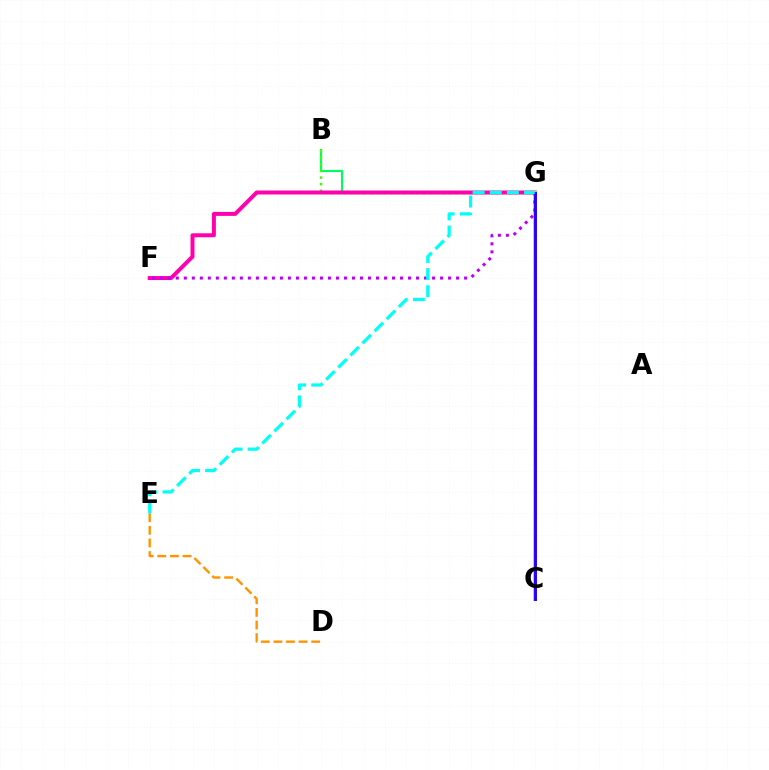{('B', 'G'): [{'color': '#00ff5c', 'line_style': 'solid', 'thickness': 1.52}, {'color': '#3dff00', 'line_style': 'dotted', 'thickness': 1.79}], ('C', 'G'): [{'color': '#0074ff', 'line_style': 'solid', 'thickness': 1.67}, {'color': '#ff0000', 'line_style': 'solid', 'thickness': 2.75}, {'color': '#d1ff00', 'line_style': 'solid', 'thickness': 2.7}, {'color': '#2500ff', 'line_style': 'solid', 'thickness': 2.11}], ('F', 'G'): [{'color': '#ff00ac', 'line_style': 'solid', 'thickness': 2.86}, {'color': '#b900ff', 'line_style': 'dotted', 'thickness': 2.18}], ('D', 'E'): [{'color': '#ff9400', 'line_style': 'dashed', 'thickness': 1.71}], ('E', 'G'): [{'color': '#00fff6', 'line_style': 'dashed', 'thickness': 2.33}]}